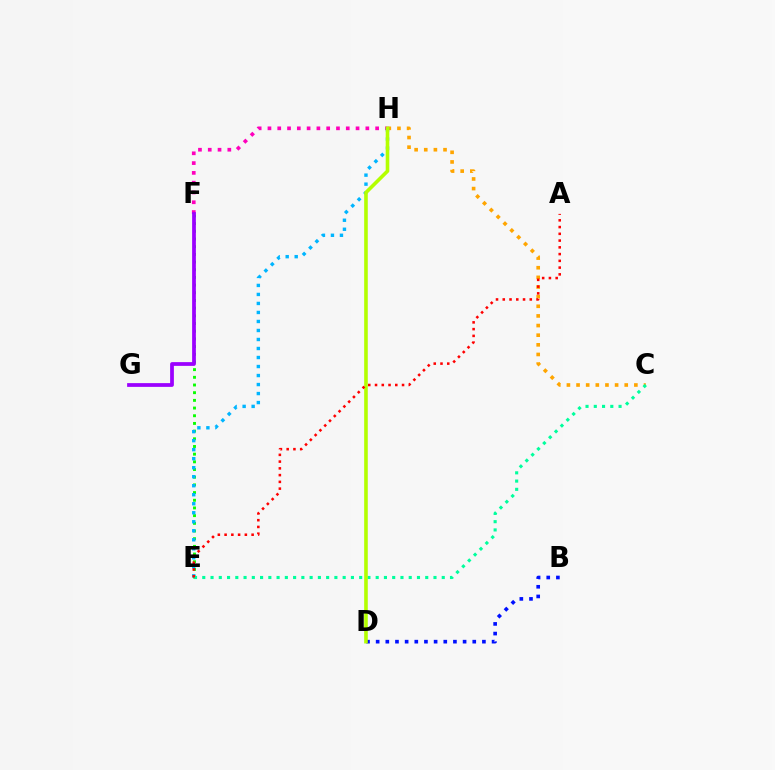{('C', 'H'): [{'color': '#ffa500', 'line_style': 'dotted', 'thickness': 2.62}], ('F', 'H'): [{'color': '#ff00bd', 'line_style': 'dotted', 'thickness': 2.66}], ('E', 'F'): [{'color': '#08ff00', 'line_style': 'dotted', 'thickness': 2.09}], ('B', 'D'): [{'color': '#0010ff', 'line_style': 'dotted', 'thickness': 2.62}], ('E', 'H'): [{'color': '#00b5ff', 'line_style': 'dotted', 'thickness': 2.45}], ('F', 'G'): [{'color': '#9b00ff', 'line_style': 'solid', 'thickness': 2.7}], ('C', 'E'): [{'color': '#00ff9d', 'line_style': 'dotted', 'thickness': 2.24}], ('D', 'H'): [{'color': '#b3ff00', 'line_style': 'solid', 'thickness': 2.59}], ('A', 'E'): [{'color': '#ff0000', 'line_style': 'dotted', 'thickness': 1.83}]}